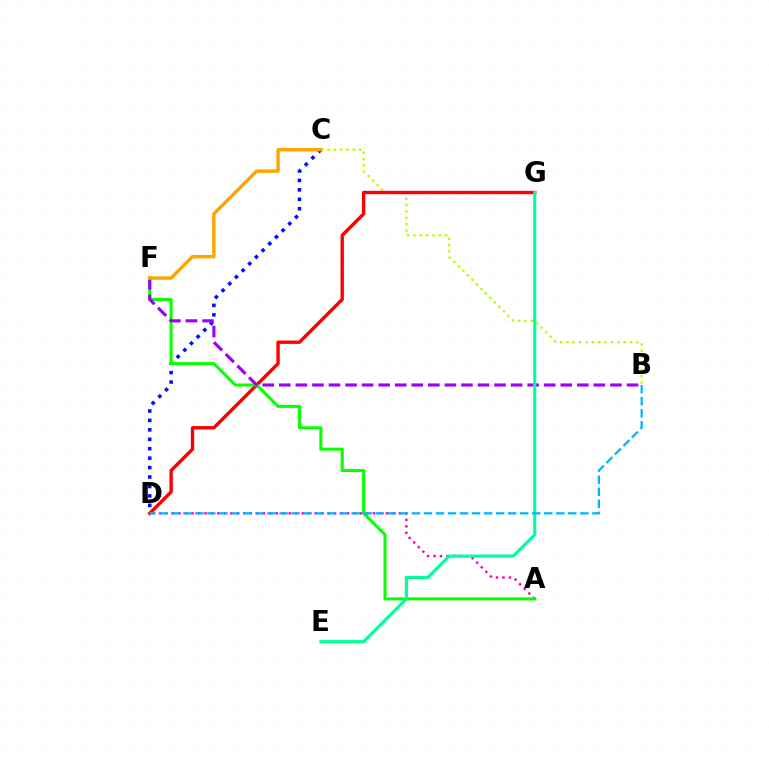{('B', 'C'): [{'color': '#b3ff00', 'line_style': 'dotted', 'thickness': 1.73}], ('C', 'D'): [{'color': '#0010ff', 'line_style': 'dotted', 'thickness': 2.56}], ('A', 'D'): [{'color': '#ff00bd', 'line_style': 'dotted', 'thickness': 1.76}], ('D', 'G'): [{'color': '#ff0000', 'line_style': 'solid', 'thickness': 2.43}], ('A', 'F'): [{'color': '#08ff00', 'line_style': 'solid', 'thickness': 2.18}], ('B', 'F'): [{'color': '#9b00ff', 'line_style': 'dashed', 'thickness': 2.25}], ('C', 'F'): [{'color': '#ffa500', 'line_style': 'solid', 'thickness': 2.48}], ('E', 'G'): [{'color': '#00ff9d', 'line_style': 'solid', 'thickness': 2.25}], ('B', 'D'): [{'color': '#00b5ff', 'line_style': 'dashed', 'thickness': 1.63}]}